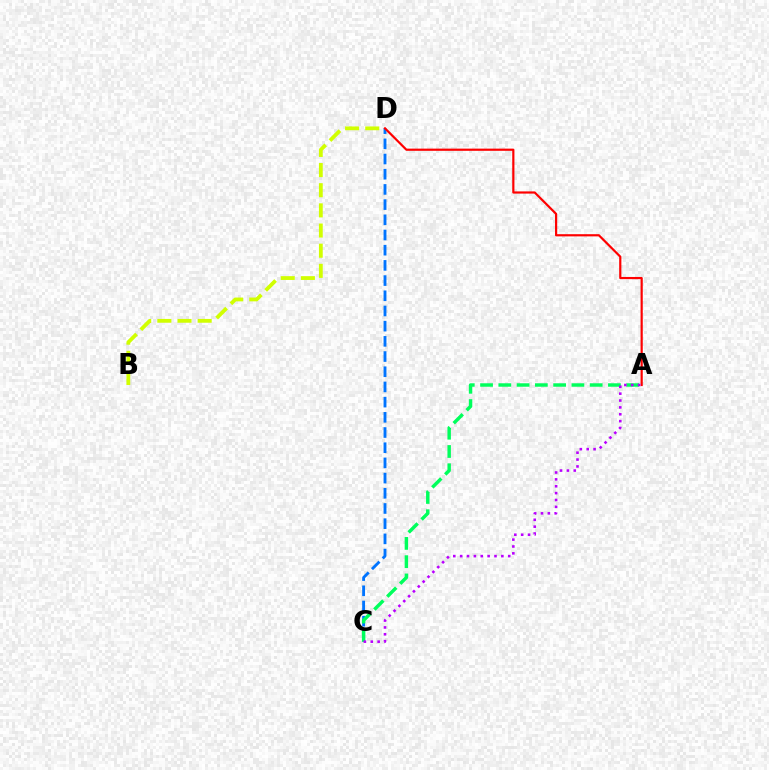{('C', 'D'): [{'color': '#0074ff', 'line_style': 'dashed', 'thickness': 2.06}], ('A', 'C'): [{'color': '#00ff5c', 'line_style': 'dashed', 'thickness': 2.48}, {'color': '#b900ff', 'line_style': 'dotted', 'thickness': 1.87}], ('B', 'D'): [{'color': '#d1ff00', 'line_style': 'dashed', 'thickness': 2.74}], ('A', 'D'): [{'color': '#ff0000', 'line_style': 'solid', 'thickness': 1.58}]}